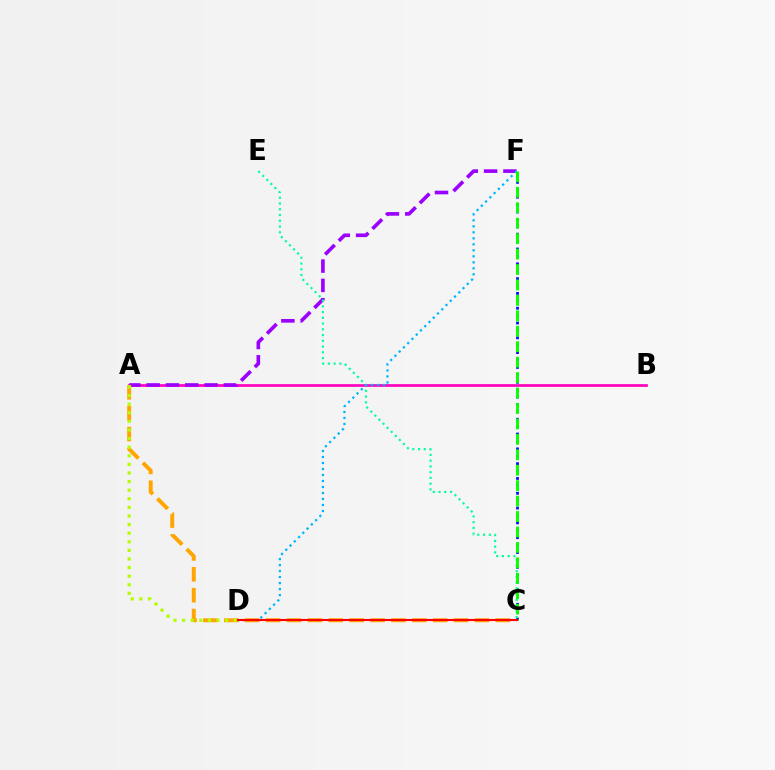{('C', 'F'): [{'color': '#0010ff', 'line_style': 'dotted', 'thickness': 2.01}, {'color': '#08ff00', 'line_style': 'dashed', 'thickness': 2.1}], ('A', 'B'): [{'color': '#ff00bd', 'line_style': 'solid', 'thickness': 1.94}], ('A', 'F'): [{'color': '#9b00ff', 'line_style': 'dashed', 'thickness': 2.62}], ('C', 'E'): [{'color': '#00ff9d', 'line_style': 'dotted', 'thickness': 1.56}], ('D', 'F'): [{'color': '#00b5ff', 'line_style': 'dotted', 'thickness': 1.63}], ('A', 'C'): [{'color': '#ffa500', 'line_style': 'dashed', 'thickness': 2.84}], ('C', 'D'): [{'color': '#ff0000', 'line_style': 'solid', 'thickness': 1.52}], ('A', 'D'): [{'color': '#b3ff00', 'line_style': 'dotted', 'thickness': 2.34}]}